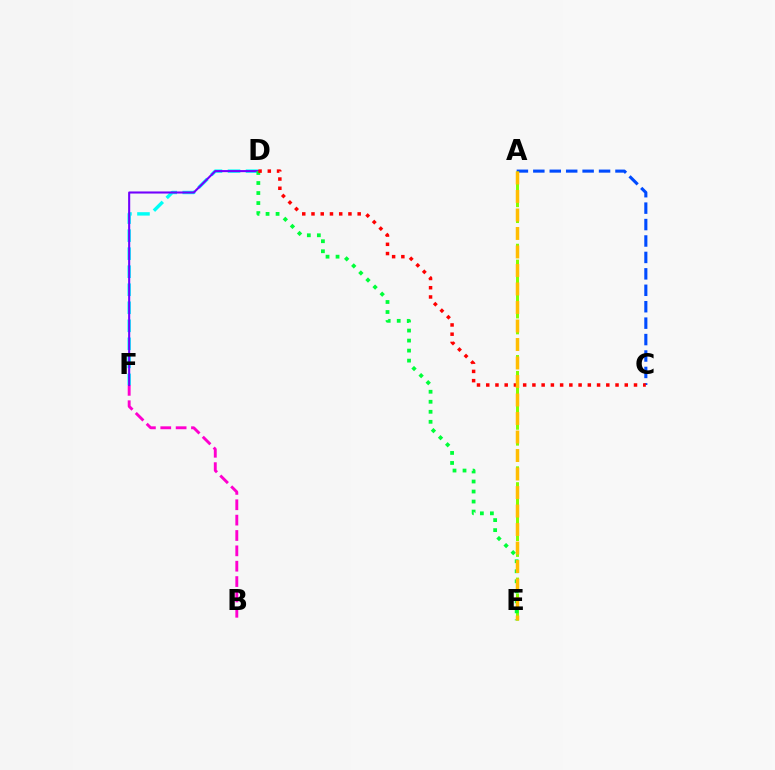{('A', 'C'): [{'color': '#004bff', 'line_style': 'dashed', 'thickness': 2.23}], ('B', 'F'): [{'color': '#ff00cf', 'line_style': 'dashed', 'thickness': 2.09}], ('A', 'E'): [{'color': '#84ff00', 'line_style': 'dashed', 'thickness': 2.16}, {'color': '#ffbd00', 'line_style': 'dashed', 'thickness': 2.51}], ('D', 'F'): [{'color': '#00fff6', 'line_style': 'dashed', 'thickness': 2.45}, {'color': '#7200ff', 'line_style': 'solid', 'thickness': 1.51}], ('D', 'E'): [{'color': '#00ff39', 'line_style': 'dotted', 'thickness': 2.72}], ('C', 'D'): [{'color': '#ff0000', 'line_style': 'dotted', 'thickness': 2.51}]}